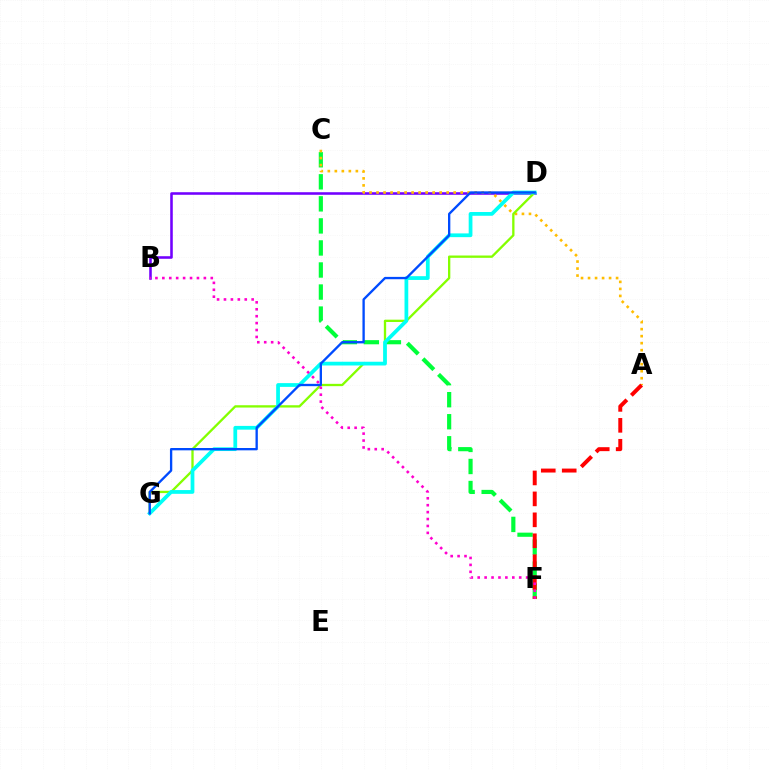{('B', 'D'): [{'color': '#7200ff', 'line_style': 'solid', 'thickness': 1.84}], ('C', 'F'): [{'color': '#00ff39', 'line_style': 'dashed', 'thickness': 2.99}], ('A', 'C'): [{'color': '#ffbd00', 'line_style': 'dotted', 'thickness': 1.91}], ('D', 'G'): [{'color': '#84ff00', 'line_style': 'solid', 'thickness': 1.67}, {'color': '#00fff6', 'line_style': 'solid', 'thickness': 2.7}, {'color': '#004bff', 'line_style': 'solid', 'thickness': 1.68}], ('A', 'F'): [{'color': '#ff0000', 'line_style': 'dashed', 'thickness': 2.84}], ('B', 'F'): [{'color': '#ff00cf', 'line_style': 'dotted', 'thickness': 1.88}]}